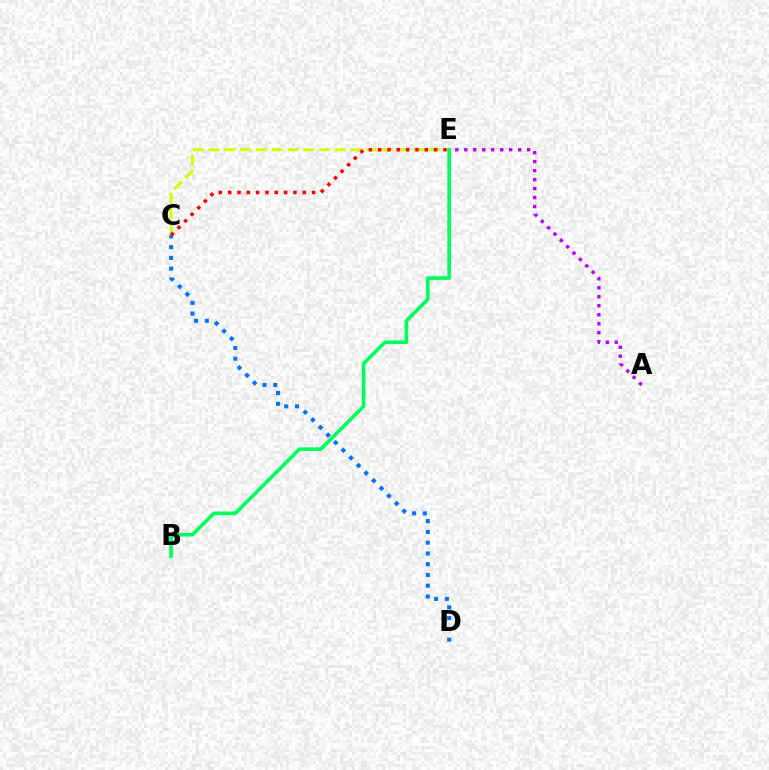{('A', 'E'): [{'color': '#b900ff', 'line_style': 'dotted', 'thickness': 2.44}], ('C', 'E'): [{'color': '#d1ff00', 'line_style': 'dashed', 'thickness': 2.14}, {'color': '#ff0000', 'line_style': 'dotted', 'thickness': 2.53}], ('C', 'D'): [{'color': '#0074ff', 'line_style': 'dotted', 'thickness': 2.92}], ('B', 'E'): [{'color': '#00ff5c', 'line_style': 'solid', 'thickness': 2.63}]}